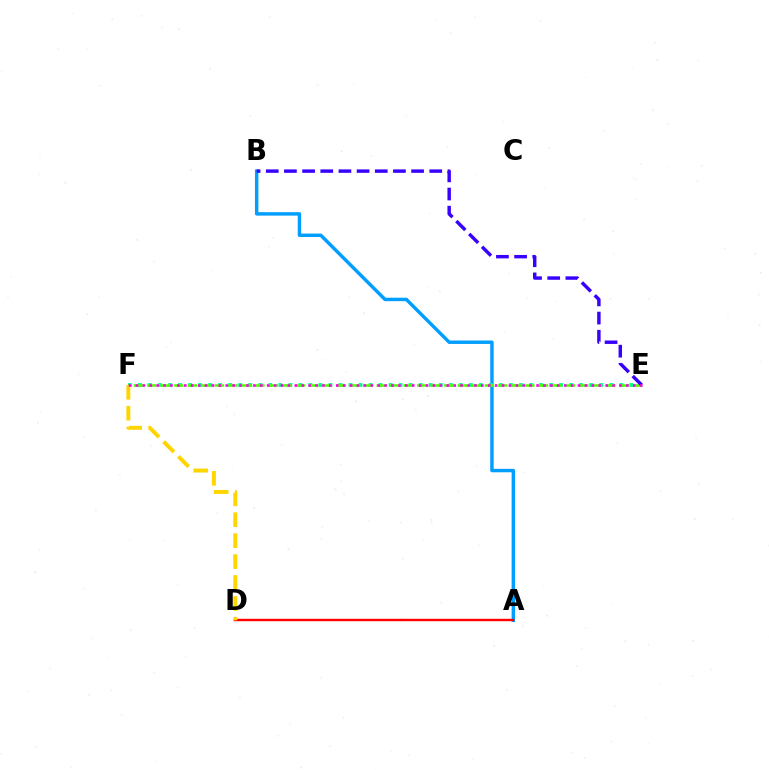{('A', 'B'): [{'color': '#009eff', 'line_style': 'solid', 'thickness': 2.47}], ('E', 'F'): [{'color': '#00ff86', 'line_style': 'dotted', 'thickness': 2.72}, {'color': '#4fff00', 'line_style': 'dashed', 'thickness': 1.83}, {'color': '#ff00ed', 'line_style': 'dotted', 'thickness': 1.88}], ('B', 'E'): [{'color': '#3700ff', 'line_style': 'dashed', 'thickness': 2.47}], ('A', 'D'): [{'color': '#ff0000', 'line_style': 'solid', 'thickness': 1.72}], ('D', 'F'): [{'color': '#ffd500', 'line_style': 'dashed', 'thickness': 2.84}]}